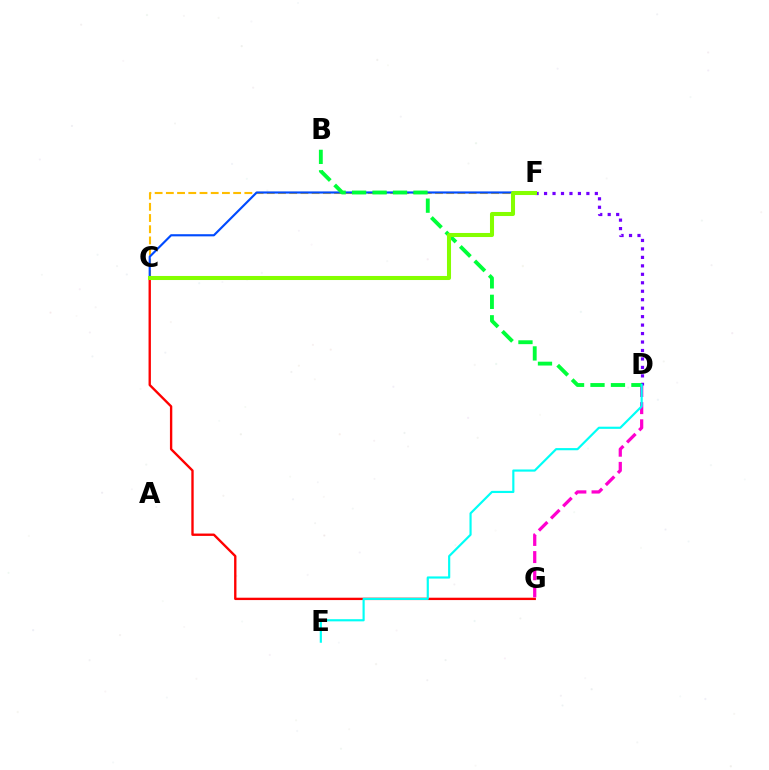{('C', 'G'): [{'color': '#ff0000', 'line_style': 'solid', 'thickness': 1.7}], ('D', 'G'): [{'color': '#ff00cf', 'line_style': 'dashed', 'thickness': 2.33}], ('C', 'F'): [{'color': '#ffbd00', 'line_style': 'dashed', 'thickness': 1.52}, {'color': '#004bff', 'line_style': 'solid', 'thickness': 1.55}, {'color': '#84ff00', 'line_style': 'solid', 'thickness': 2.92}], ('D', 'F'): [{'color': '#7200ff', 'line_style': 'dotted', 'thickness': 2.3}], ('B', 'D'): [{'color': '#00ff39', 'line_style': 'dashed', 'thickness': 2.78}], ('D', 'E'): [{'color': '#00fff6', 'line_style': 'solid', 'thickness': 1.56}]}